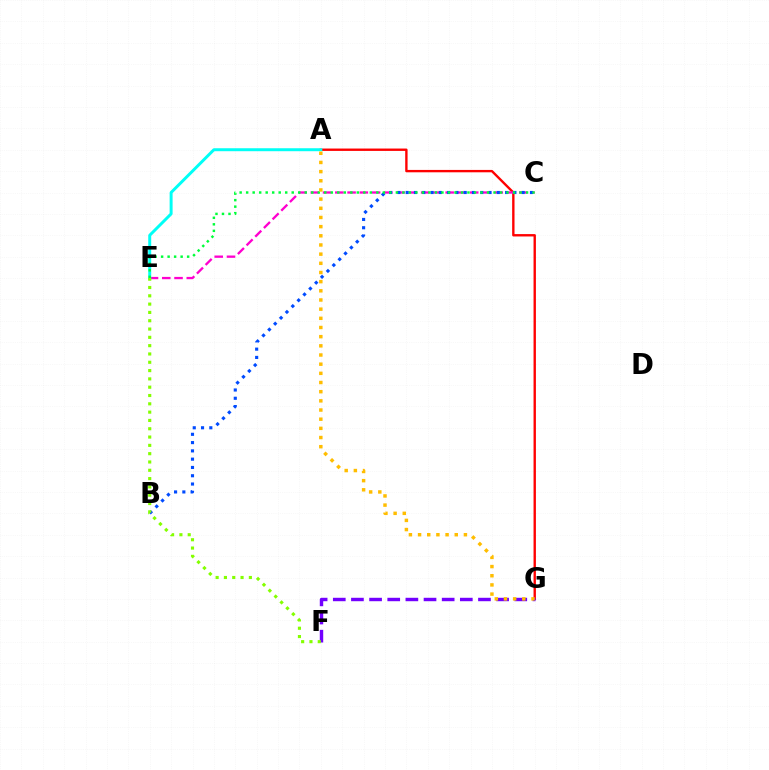{('A', 'G'): [{'color': '#ff0000', 'line_style': 'solid', 'thickness': 1.71}, {'color': '#ffbd00', 'line_style': 'dotted', 'thickness': 2.49}], ('C', 'E'): [{'color': '#ff00cf', 'line_style': 'dashed', 'thickness': 1.67}, {'color': '#00ff39', 'line_style': 'dotted', 'thickness': 1.77}], ('A', 'E'): [{'color': '#00fff6', 'line_style': 'solid', 'thickness': 2.14}], ('F', 'G'): [{'color': '#7200ff', 'line_style': 'dashed', 'thickness': 2.47}], ('B', 'C'): [{'color': '#004bff', 'line_style': 'dotted', 'thickness': 2.25}], ('E', 'F'): [{'color': '#84ff00', 'line_style': 'dotted', 'thickness': 2.26}]}